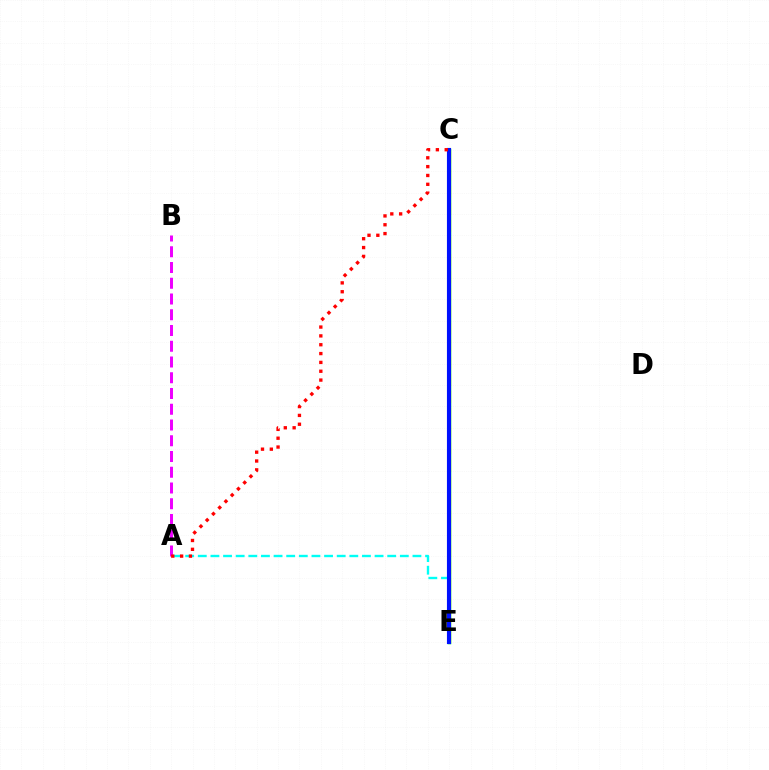{('A', 'B'): [{'color': '#ee00ff', 'line_style': 'dashed', 'thickness': 2.14}], ('A', 'E'): [{'color': '#00fff6', 'line_style': 'dashed', 'thickness': 1.72}], ('C', 'E'): [{'color': '#08ff00', 'line_style': 'solid', 'thickness': 2.52}, {'color': '#fcf500', 'line_style': 'dashed', 'thickness': 2.32}, {'color': '#0010ff', 'line_style': 'solid', 'thickness': 2.96}], ('A', 'C'): [{'color': '#ff0000', 'line_style': 'dotted', 'thickness': 2.4}]}